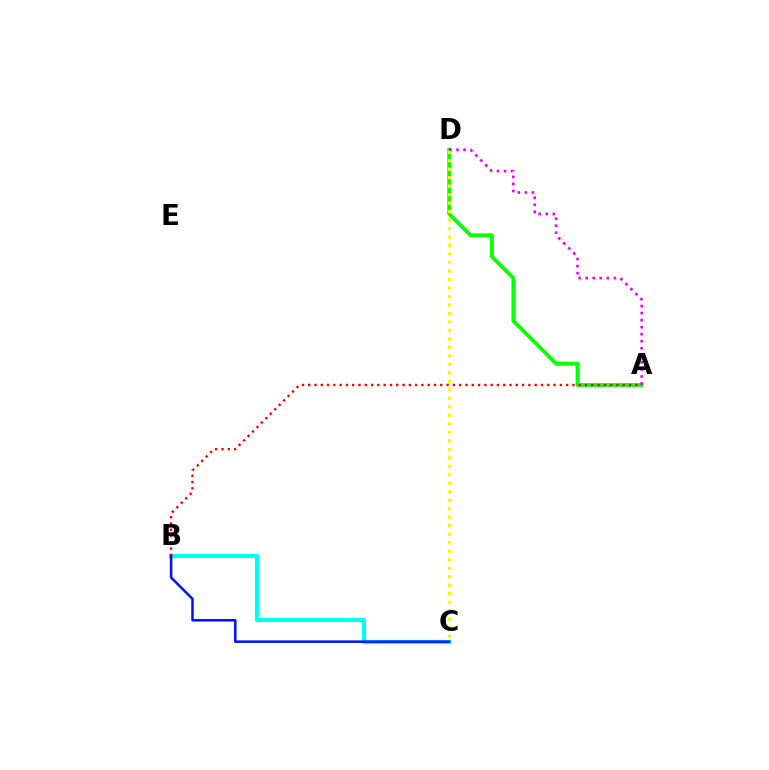{('A', 'D'): [{'color': '#08ff00', 'line_style': 'solid', 'thickness': 2.73}, {'color': '#ee00ff', 'line_style': 'dotted', 'thickness': 1.91}], ('C', 'D'): [{'color': '#fcf500', 'line_style': 'dotted', 'thickness': 2.31}], ('B', 'C'): [{'color': '#00fff6', 'line_style': 'solid', 'thickness': 2.98}, {'color': '#0010ff', 'line_style': 'solid', 'thickness': 1.8}], ('A', 'B'): [{'color': '#ff0000', 'line_style': 'dotted', 'thickness': 1.71}]}